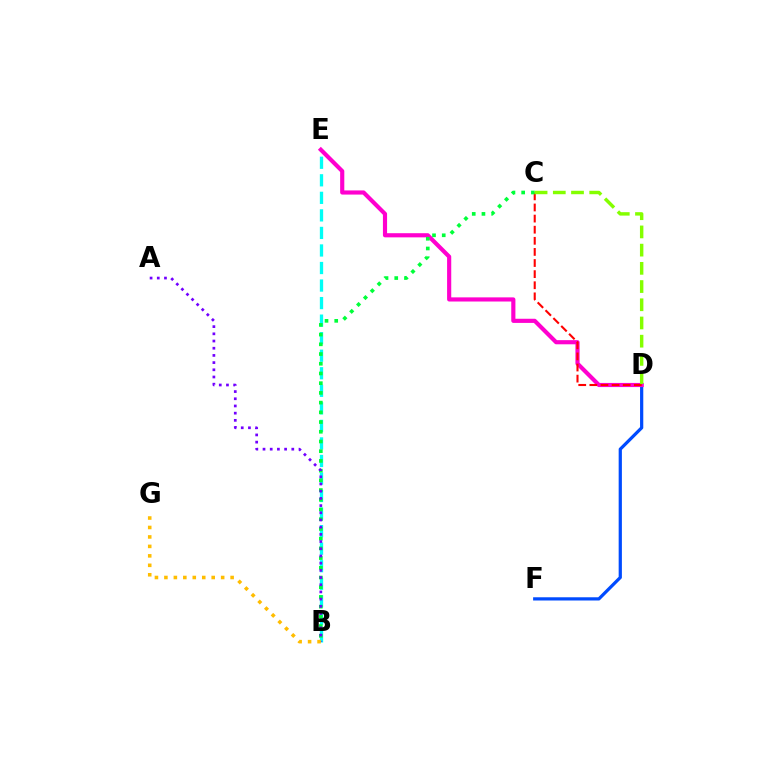{('B', 'E'): [{'color': '#00fff6', 'line_style': 'dashed', 'thickness': 2.38}], ('D', 'F'): [{'color': '#004bff', 'line_style': 'solid', 'thickness': 2.32}], ('D', 'E'): [{'color': '#ff00cf', 'line_style': 'solid', 'thickness': 2.99}], ('C', 'D'): [{'color': '#ff0000', 'line_style': 'dashed', 'thickness': 1.51}, {'color': '#84ff00', 'line_style': 'dashed', 'thickness': 2.47}], ('B', 'C'): [{'color': '#00ff39', 'line_style': 'dotted', 'thickness': 2.64}], ('A', 'B'): [{'color': '#7200ff', 'line_style': 'dotted', 'thickness': 1.95}], ('B', 'G'): [{'color': '#ffbd00', 'line_style': 'dotted', 'thickness': 2.57}]}